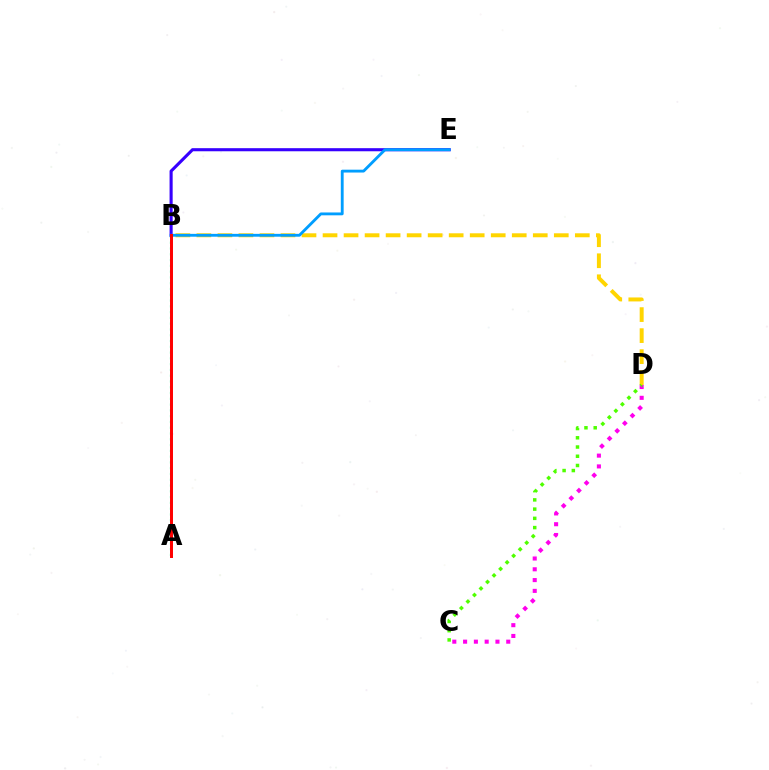{('B', 'D'): [{'color': '#ffd500', 'line_style': 'dashed', 'thickness': 2.86}], ('C', 'D'): [{'color': '#ff00ed', 'line_style': 'dotted', 'thickness': 2.93}, {'color': '#4fff00', 'line_style': 'dotted', 'thickness': 2.51}], ('B', 'E'): [{'color': '#3700ff', 'line_style': 'solid', 'thickness': 2.23}, {'color': '#009eff', 'line_style': 'solid', 'thickness': 2.05}], ('A', 'B'): [{'color': '#00ff86', 'line_style': 'dotted', 'thickness': 1.57}, {'color': '#ff0000', 'line_style': 'solid', 'thickness': 2.14}]}